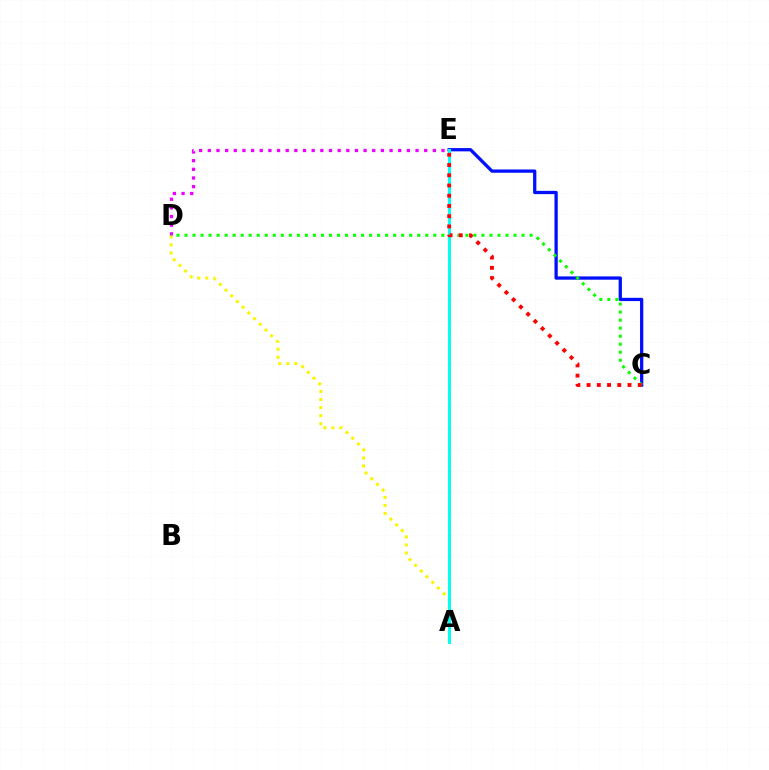{('A', 'D'): [{'color': '#fcf500', 'line_style': 'dotted', 'thickness': 2.19}], ('C', 'E'): [{'color': '#0010ff', 'line_style': 'solid', 'thickness': 2.36}, {'color': '#ff0000', 'line_style': 'dotted', 'thickness': 2.78}], ('D', 'E'): [{'color': '#ee00ff', 'line_style': 'dotted', 'thickness': 2.35}], ('C', 'D'): [{'color': '#08ff00', 'line_style': 'dotted', 'thickness': 2.18}], ('A', 'E'): [{'color': '#00fff6', 'line_style': 'solid', 'thickness': 2.13}]}